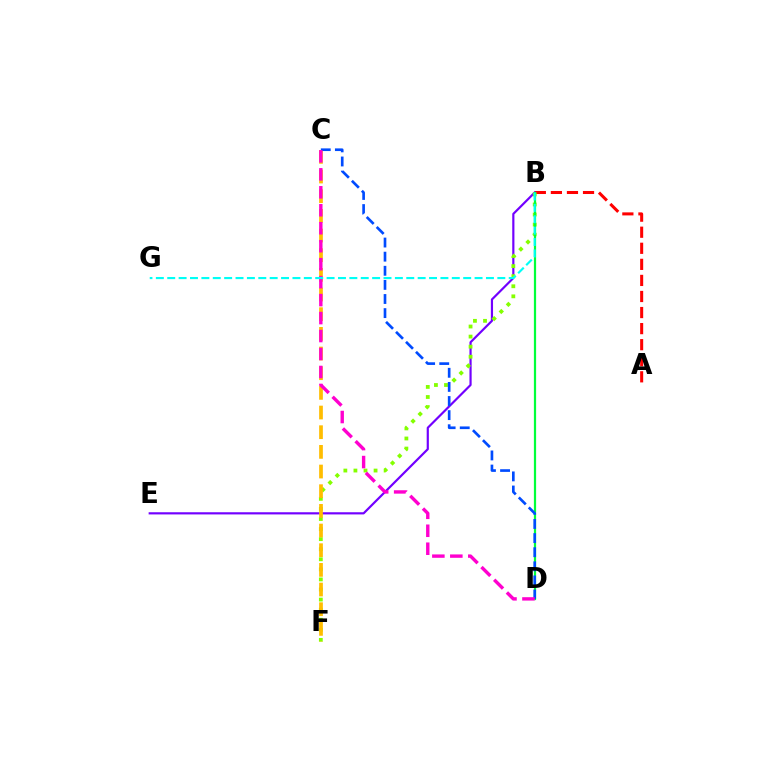{('A', 'B'): [{'color': '#ff0000', 'line_style': 'dashed', 'thickness': 2.18}], ('B', 'E'): [{'color': '#7200ff', 'line_style': 'solid', 'thickness': 1.57}], ('B', 'F'): [{'color': '#84ff00', 'line_style': 'dotted', 'thickness': 2.74}], ('C', 'F'): [{'color': '#ffbd00', 'line_style': 'dashed', 'thickness': 2.67}], ('B', 'D'): [{'color': '#00ff39', 'line_style': 'solid', 'thickness': 1.6}], ('C', 'D'): [{'color': '#004bff', 'line_style': 'dashed', 'thickness': 1.92}, {'color': '#ff00cf', 'line_style': 'dashed', 'thickness': 2.44}], ('B', 'G'): [{'color': '#00fff6', 'line_style': 'dashed', 'thickness': 1.55}]}